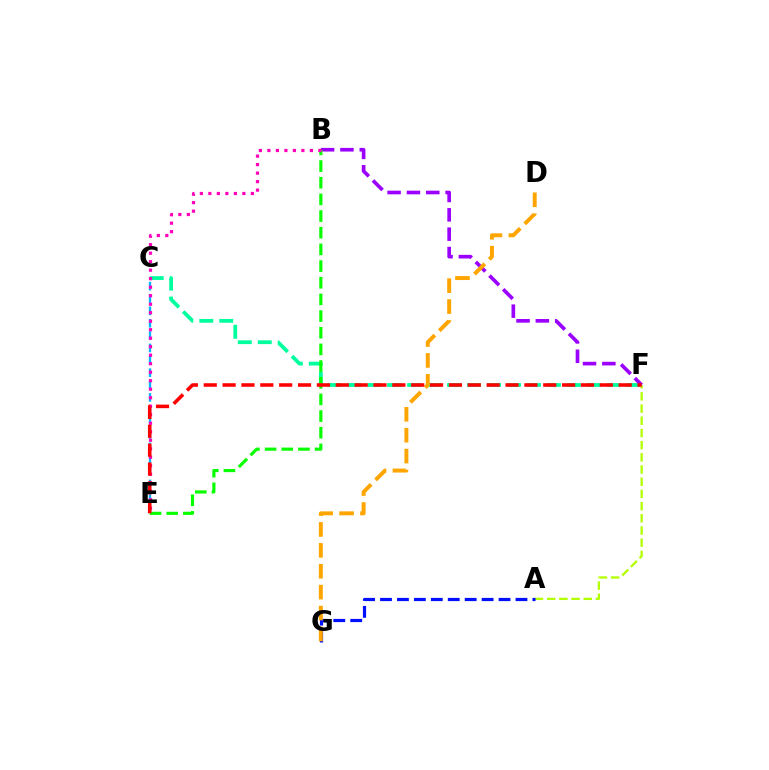{('C', 'F'): [{'color': '#00ff9d', 'line_style': 'dashed', 'thickness': 2.71}], ('A', 'F'): [{'color': '#b3ff00', 'line_style': 'dashed', 'thickness': 1.66}], ('C', 'E'): [{'color': '#00b5ff', 'line_style': 'dashed', 'thickness': 1.68}], ('B', 'F'): [{'color': '#9b00ff', 'line_style': 'dashed', 'thickness': 2.63}], ('A', 'G'): [{'color': '#0010ff', 'line_style': 'dashed', 'thickness': 2.3}], ('D', 'G'): [{'color': '#ffa500', 'line_style': 'dashed', 'thickness': 2.84}], ('B', 'E'): [{'color': '#08ff00', 'line_style': 'dashed', 'thickness': 2.26}, {'color': '#ff00bd', 'line_style': 'dotted', 'thickness': 2.31}], ('E', 'F'): [{'color': '#ff0000', 'line_style': 'dashed', 'thickness': 2.56}]}